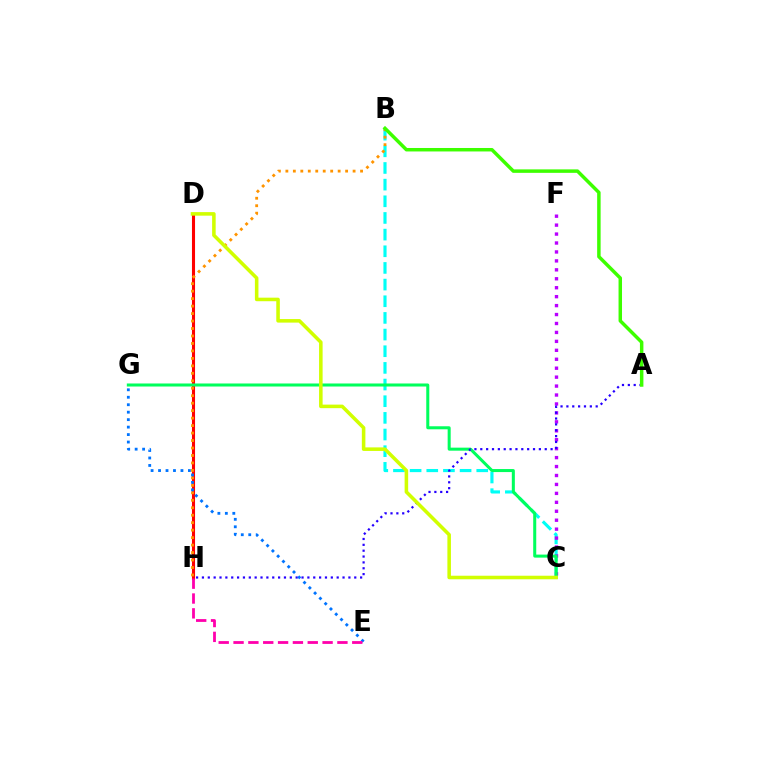{('B', 'C'): [{'color': '#00fff6', 'line_style': 'dashed', 'thickness': 2.26}], ('D', 'H'): [{'color': '#ff0000', 'line_style': 'solid', 'thickness': 2.22}], ('C', 'F'): [{'color': '#b900ff', 'line_style': 'dotted', 'thickness': 2.43}], ('C', 'G'): [{'color': '#00ff5c', 'line_style': 'solid', 'thickness': 2.18}], ('A', 'H'): [{'color': '#2500ff', 'line_style': 'dotted', 'thickness': 1.59}], ('B', 'H'): [{'color': '#ff9400', 'line_style': 'dotted', 'thickness': 2.03}], ('E', 'G'): [{'color': '#0074ff', 'line_style': 'dotted', 'thickness': 2.03}], ('E', 'H'): [{'color': '#ff00ac', 'line_style': 'dashed', 'thickness': 2.02}], ('A', 'B'): [{'color': '#3dff00', 'line_style': 'solid', 'thickness': 2.5}], ('C', 'D'): [{'color': '#d1ff00', 'line_style': 'solid', 'thickness': 2.56}]}